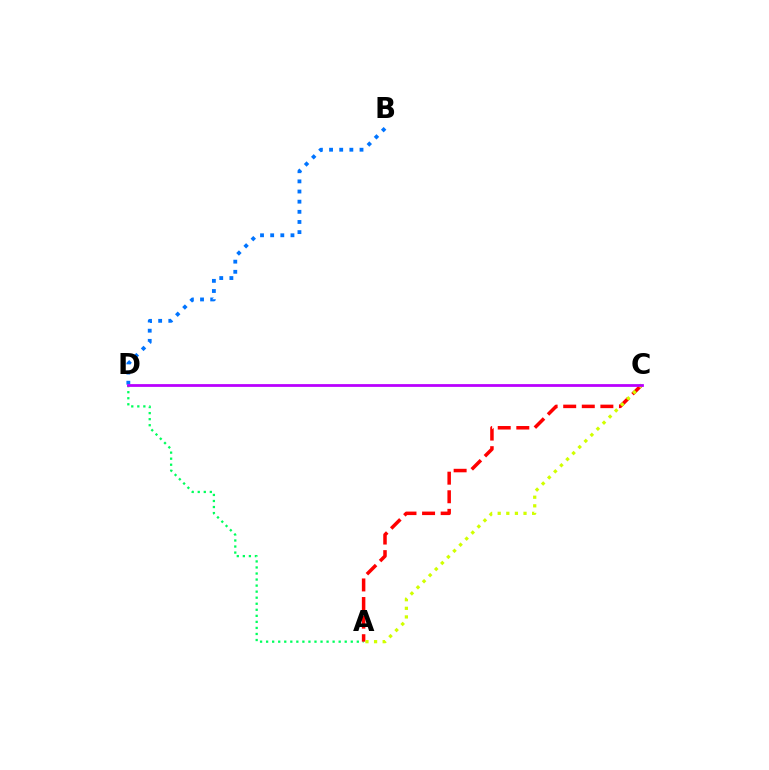{('B', 'D'): [{'color': '#0074ff', 'line_style': 'dotted', 'thickness': 2.76}], ('A', 'D'): [{'color': '#00ff5c', 'line_style': 'dotted', 'thickness': 1.64}], ('A', 'C'): [{'color': '#ff0000', 'line_style': 'dashed', 'thickness': 2.52}, {'color': '#d1ff00', 'line_style': 'dotted', 'thickness': 2.34}], ('C', 'D'): [{'color': '#b900ff', 'line_style': 'solid', 'thickness': 2.0}]}